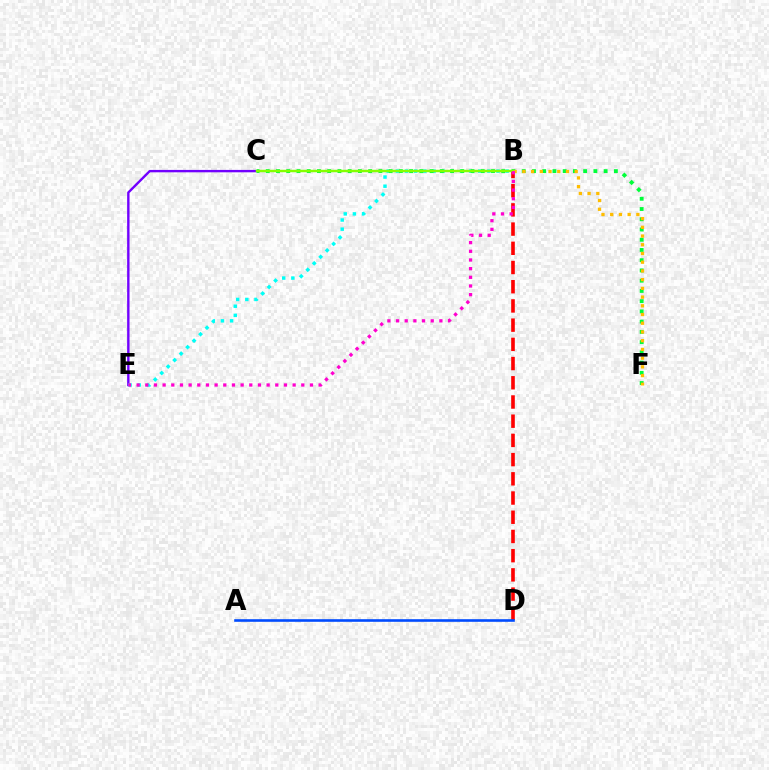{('C', 'E'): [{'color': '#7200ff', 'line_style': 'solid', 'thickness': 1.72}], ('B', 'E'): [{'color': '#00fff6', 'line_style': 'dotted', 'thickness': 2.49}, {'color': '#ff00cf', 'line_style': 'dotted', 'thickness': 2.35}], ('C', 'F'): [{'color': '#00ff39', 'line_style': 'dotted', 'thickness': 2.78}], ('B', 'D'): [{'color': '#ff0000', 'line_style': 'dashed', 'thickness': 2.61}], ('A', 'D'): [{'color': '#004bff', 'line_style': 'solid', 'thickness': 1.88}], ('B', 'F'): [{'color': '#ffbd00', 'line_style': 'dotted', 'thickness': 2.37}], ('B', 'C'): [{'color': '#84ff00', 'line_style': 'solid', 'thickness': 1.77}]}